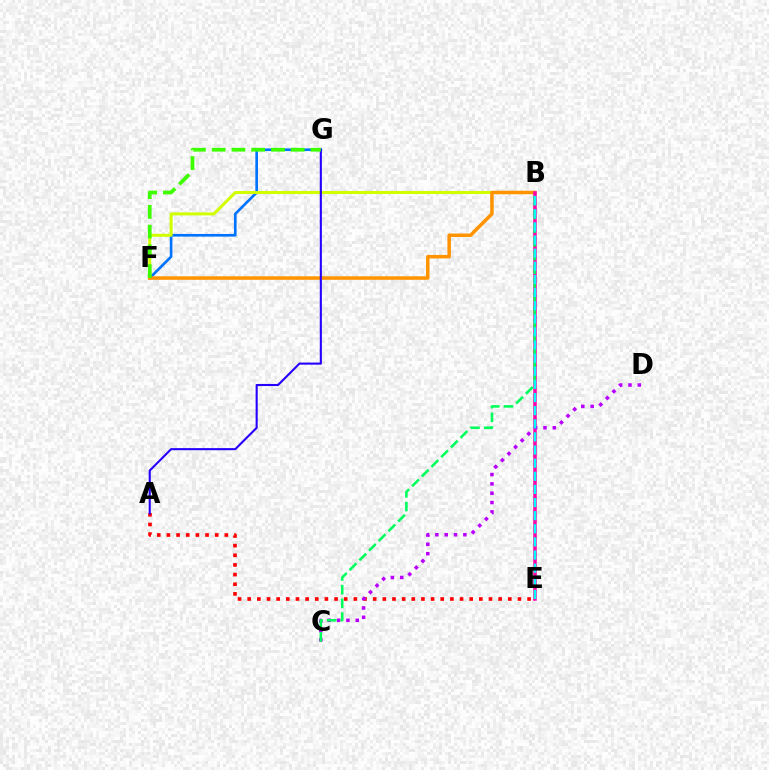{('F', 'G'): [{'color': '#0074ff', 'line_style': 'solid', 'thickness': 1.91}, {'color': '#3dff00', 'line_style': 'dashed', 'thickness': 2.68}], ('B', 'F'): [{'color': '#d1ff00', 'line_style': 'solid', 'thickness': 2.18}, {'color': '#ff9400', 'line_style': 'solid', 'thickness': 2.53}], ('A', 'E'): [{'color': '#ff0000', 'line_style': 'dotted', 'thickness': 2.62}], ('B', 'E'): [{'color': '#ff00ac', 'line_style': 'solid', 'thickness': 2.54}, {'color': '#00fff6', 'line_style': 'dashed', 'thickness': 1.78}], ('C', 'D'): [{'color': '#b900ff', 'line_style': 'dotted', 'thickness': 2.54}], ('A', 'G'): [{'color': '#2500ff', 'line_style': 'solid', 'thickness': 1.51}], ('B', 'C'): [{'color': '#00ff5c', 'line_style': 'dashed', 'thickness': 1.86}]}